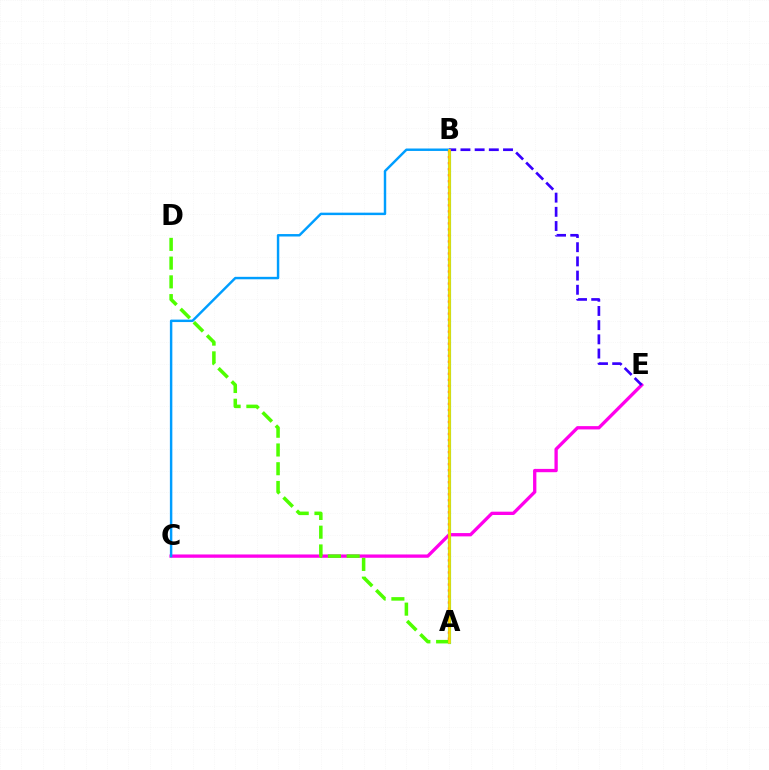{('C', 'E'): [{'color': '#ff00ed', 'line_style': 'solid', 'thickness': 2.38}], ('A', 'B'): [{'color': '#00ff86', 'line_style': 'solid', 'thickness': 2.27}, {'color': '#ff0000', 'line_style': 'dotted', 'thickness': 1.64}, {'color': '#ffd500', 'line_style': 'solid', 'thickness': 1.91}], ('A', 'D'): [{'color': '#4fff00', 'line_style': 'dashed', 'thickness': 2.55}], ('B', 'C'): [{'color': '#009eff', 'line_style': 'solid', 'thickness': 1.76}], ('B', 'E'): [{'color': '#3700ff', 'line_style': 'dashed', 'thickness': 1.93}]}